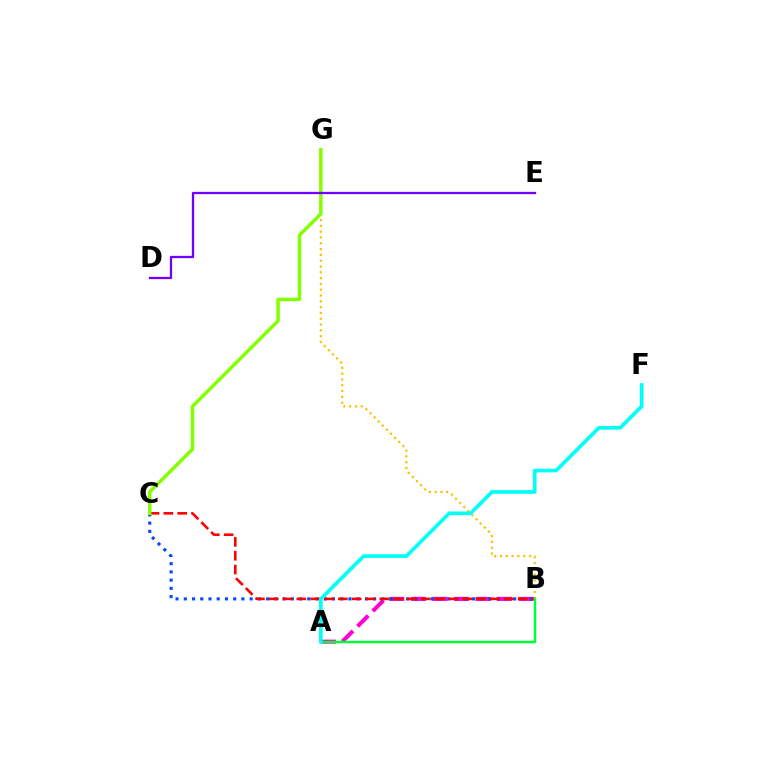{('A', 'B'): [{'color': '#ff00cf', 'line_style': 'dashed', 'thickness': 2.93}, {'color': '#00ff39', 'line_style': 'solid', 'thickness': 1.79}], ('B', 'C'): [{'color': '#004bff', 'line_style': 'dotted', 'thickness': 2.24}, {'color': '#ff0000', 'line_style': 'dashed', 'thickness': 1.88}], ('B', 'G'): [{'color': '#ffbd00', 'line_style': 'dotted', 'thickness': 1.58}], ('C', 'G'): [{'color': '#84ff00', 'line_style': 'solid', 'thickness': 2.51}], ('D', 'E'): [{'color': '#7200ff', 'line_style': 'solid', 'thickness': 1.65}], ('A', 'F'): [{'color': '#00fff6', 'line_style': 'solid', 'thickness': 2.64}]}